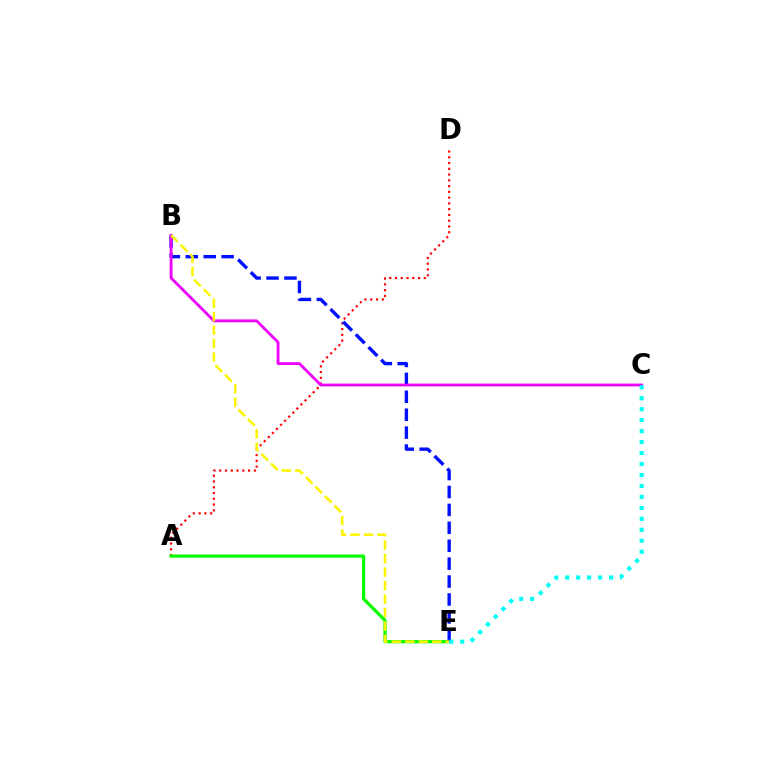{('A', 'D'): [{'color': '#ff0000', 'line_style': 'dotted', 'thickness': 1.57}], ('A', 'E'): [{'color': '#08ff00', 'line_style': 'solid', 'thickness': 2.33}], ('B', 'E'): [{'color': '#0010ff', 'line_style': 'dashed', 'thickness': 2.43}, {'color': '#fcf500', 'line_style': 'dashed', 'thickness': 1.83}], ('B', 'C'): [{'color': '#ee00ff', 'line_style': 'solid', 'thickness': 2.02}], ('C', 'E'): [{'color': '#00fff6', 'line_style': 'dotted', 'thickness': 2.98}]}